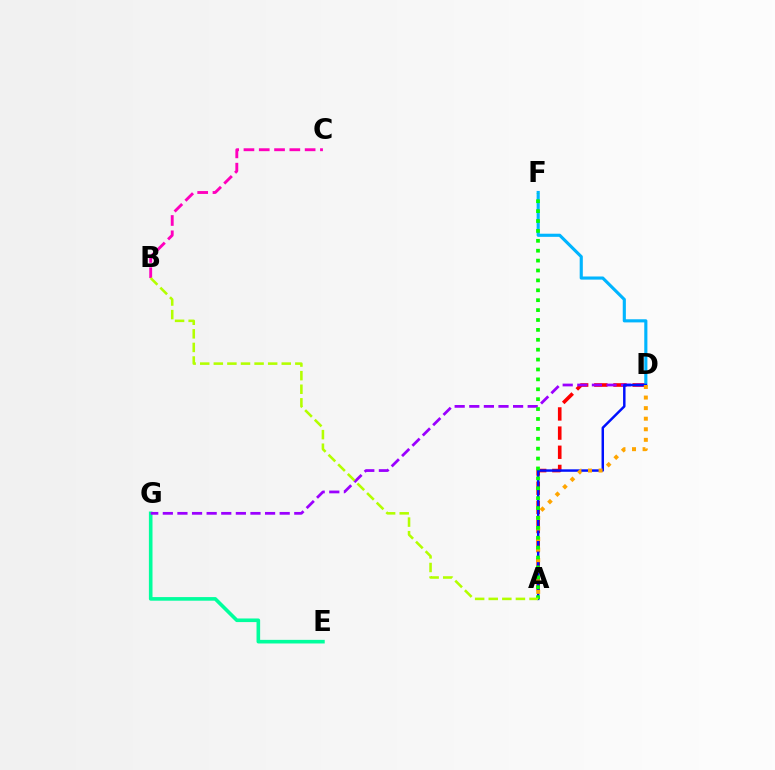{('E', 'G'): [{'color': '#00ff9d', 'line_style': 'solid', 'thickness': 2.6}], ('B', 'C'): [{'color': '#ff00bd', 'line_style': 'dashed', 'thickness': 2.08}], ('A', 'D'): [{'color': '#ff0000', 'line_style': 'dashed', 'thickness': 2.6}, {'color': '#0010ff', 'line_style': 'solid', 'thickness': 1.78}, {'color': '#ffa500', 'line_style': 'dotted', 'thickness': 2.87}], ('D', 'G'): [{'color': '#9b00ff', 'line_style': 'dashed', 'thickness': 1.98}], ('D', 'F'): [{'color': '#00b5ff', 'line_style': 'solid', 'thickness': 2.25}], ('A', 'F'): [{'color': '#08ff00', 'line_style': 'dotted', 'thickness': 2.69}], ('A', 'B'): [{'color': '#b3ff00', 'line_style': 'dashed', 'thickness': 1.85}]}